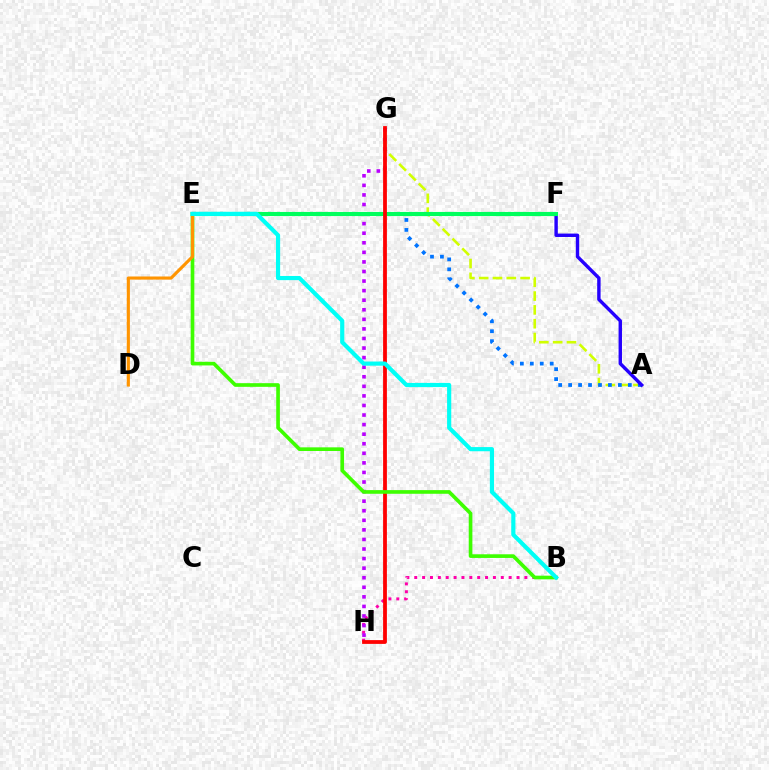{('A', 'G'): [{'color': '#d1ff00', 'line_style': 'dashed', 'thickness': 1.88}], ('A', 'E'): [{'color': '#0074ff', 'line_style': 'dotted', 'thickness': 2.7}], ('A', 'F'): [{'color': '#2500ff', 'line_style': 'solid', 'thickness': 2.46}], ('B', 'H'): [{'color': '#ff00ac', 'line_style': 'dotted', 'thickness': 2.14}], ('G', 'H'): [{'color': '#b900ff', 'line_style': 'dotted', 'thickness': 2.6}, {'color': '#ff0000', 'line_style': 'solid', 'thickness': 2.73}], ('E', 'F'): [{'color': '#00ff5c', 'line_style': 'solid', 'thickness': 2.96}], ('B', 'E'): [{'color': '#3dff00', 'line_style': 'solid', 'thickness': 2.63}, {'color': '#00fff6', 'line_style': 'solid', 'thickness': 3.0}], ('D', 'E'): [{'color': '#ff9400', 'line_style': 'solid', 'thickness': 2.25}]}